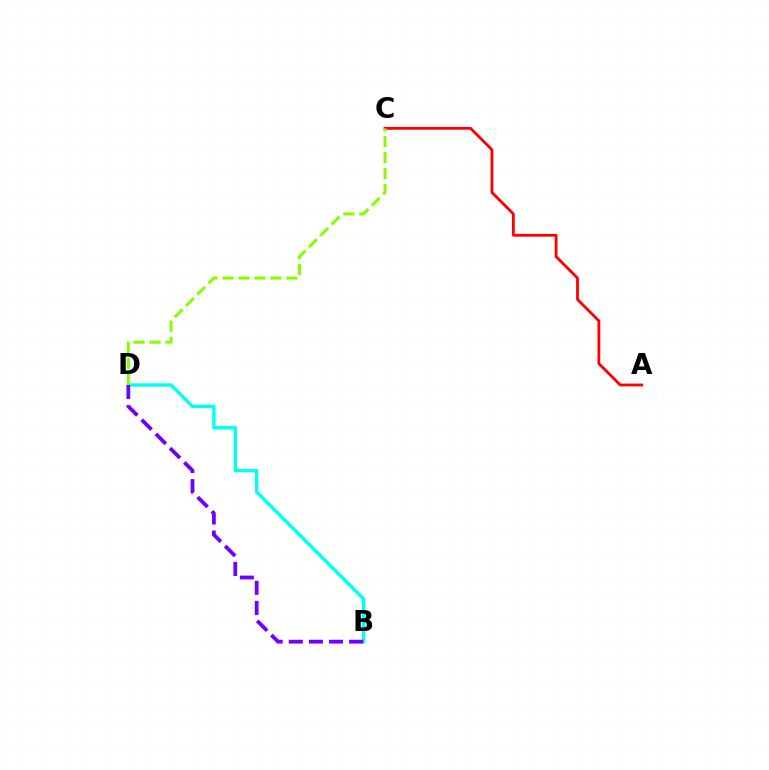{('B', 'D'): [{'color': '#00fff6', 'line_style': 'solid', 'thickness': 2.45}, {'color': '#7200ff', 'line_style': 'dashed', 'thickness': 2.73}], ('A', 'C'): [{'color': '#ff0000', 'line_style': 'solid', 'thickness': 2.03}], ('C', 'D'): [{'color': '#84ff00', 'line_style': 'dashed', 'thickness': 2.17}]}